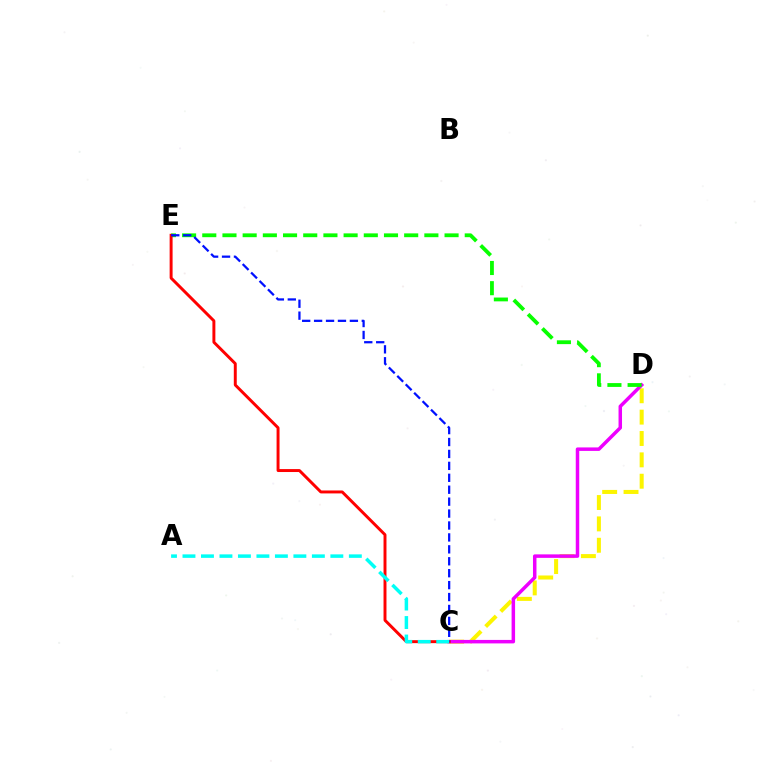{('C', 'D'): [{'color': '#fcf500', 'line_style': 'dashed', 'thickness': 2.9}, {'color': '#ee00ff', 'line_style': 'solid', 'thickness': 2.51}], ('D', 'E'): [{'color': '#08ff00', 'line_style': 'dashed', 'thickness': 2.74}], ('C', 'E'): [{'color': '#ff0000', 'line_style': 'solid', 'thickness': 2.12}, {'color': '#0010ff', 'line_style': 'dashed', 'thickness': 1.62}], ('A', 'C'): [{'color': '#00fff6', 'line_style': 'dashed', 'thickness': 2.51}]}